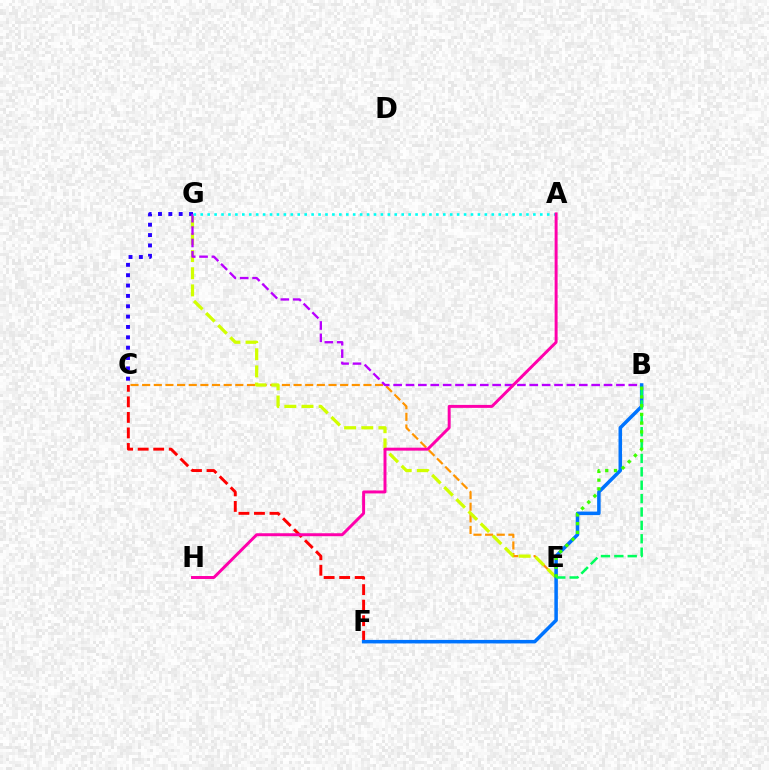{('C', 'F'): [{'color': '#ff0000', 'line_style': 'dashed', 'thickness': 2.11}], ('C', 'G'): [{'color': '#2500ff', 'line_style': 'dotted', 'thickness': 2.81}], ('C', 'E'): [{'color': '#ff9400', 'line_style': 'dashed', 'thickness': 1.58}], ('E', 'G'): [{'color': '#d1ff00', 'line_style': 'dashed', 'thickness': 2.33}], ('B', 'G'): [{'color': '#b900ff', 'line_style': 'dashed', 'thickness': 1.68}], ('A', 'G'): [{'color': '#00fff6', 'line_style': 'dotted', 'thickness': 1.88}], ('B', 'F'): [{'color': '#0074ff', 'line_style': 'solid', 'thickness': 2.54}], ('B', 'E'): [{'color': '#00ff5c', 'line_style': 'dashed', 'thickness': 1.82}, {'color': '#3dff00', 'line_style': 'dotted', 'thickness': 2.37}], ('A', 'H'): [{'color': '#ff00ac', 'line_style': 'solid', 'thickness': 2.13}]}